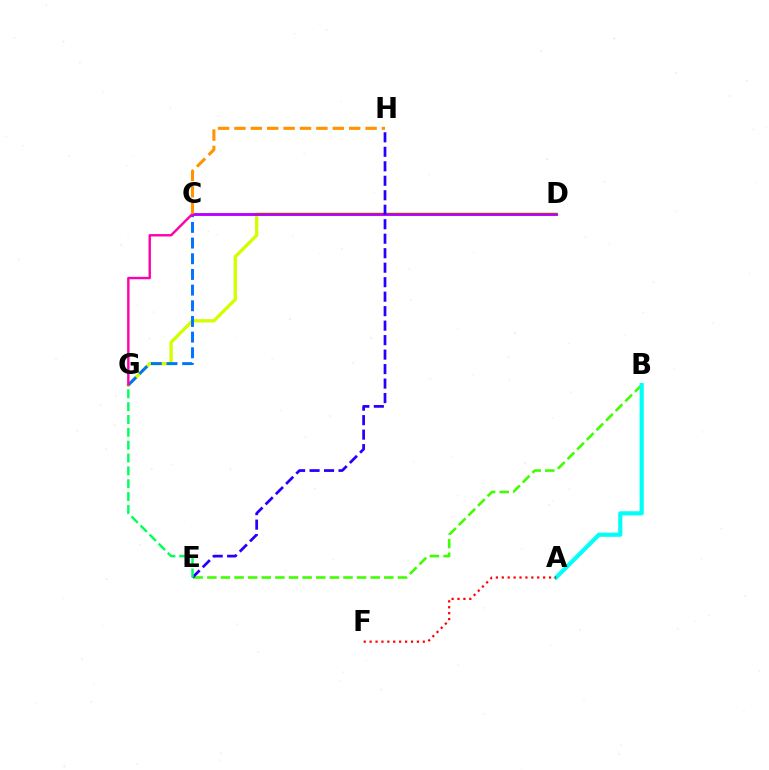{('B', 'E'): [{'color': '#3dff00', 'line_style': 'dashed', 'thickness': 1.85}], ('A', 'B'): [{'color': '#00fff6', 'line_style': 'solid', 'thickness': 2.99}], ('D', 'G'): [{'color': '#d1ff00', 'line_style': 'solid', 'thickness': 2.39}], ('C', 'G'): [{'color': '#0074ff', 'line_style': 'dashed', 'thickness': 2.13}, {'color': '#ff00ac', 'line_style': 'solid', 'thickness': 1.73}], ('C', 'D'): [{'color': '#b900ff', 'line_style': 'solid', 'thickness': 2.08}], ('E', 'H'): [{'color': '#2500ff', 'line_style': 'dashed', 'thickness': 1.97}], ('A', 'F'): [{'color': '#ff0000', 'line_style': 'dotted', 'thickness': 1.6}], ('E', 'G'): [{'color': '#00ff5c', 'line_style': 'dashed', 'thickness': 1.74}], ('C', 'H'): [{'color': '#ff9400', 'line_style': 'dashed', 'thickness': 2.23}]}